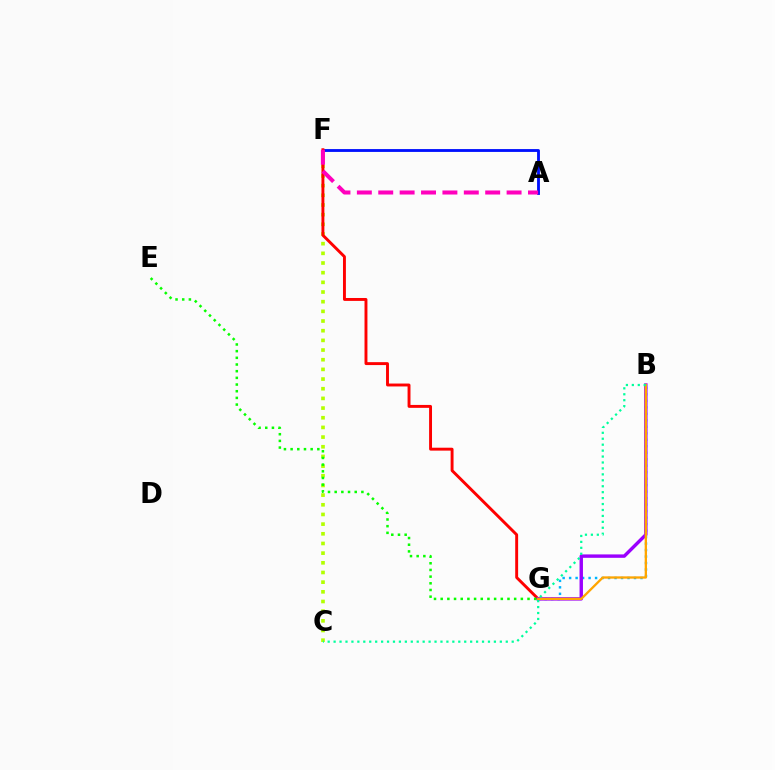{('B', 'G'): [{'color': '#00b5ff', 'line_style': 'dotted', 'thickness': 1.76}, {'color': '#9b00ff', 'line_style': 'solid', 'thickness': 2.46}, {'color': '#ffa500', 'line_style': 'solid', 'thickness': 1.66}], ('A', 'F'): [{'color': '#0010ff', 'line_style': 'solid', 'thickness': 2.05}, {'color': '#ff00bd', 'line_style': 'dashed', 'thickness': 2.91}], ('C', 'F'): [{'color': '#b3ff00', 'line_style': 'dotted', 'thickness': 2.63}], ('F', 'G'): [{'color': '#ff0000', 'line_style': 'solid', 'thickness': 2.1}], ('E', 'G'): [{'color': '#08ff00', 'line_style': 'dotted', 'thickness': 1.81}], ('B', 'C'): [{'color': '#00ff9d', 'line_style': 'dotted', 'thickness': 1.61}]}